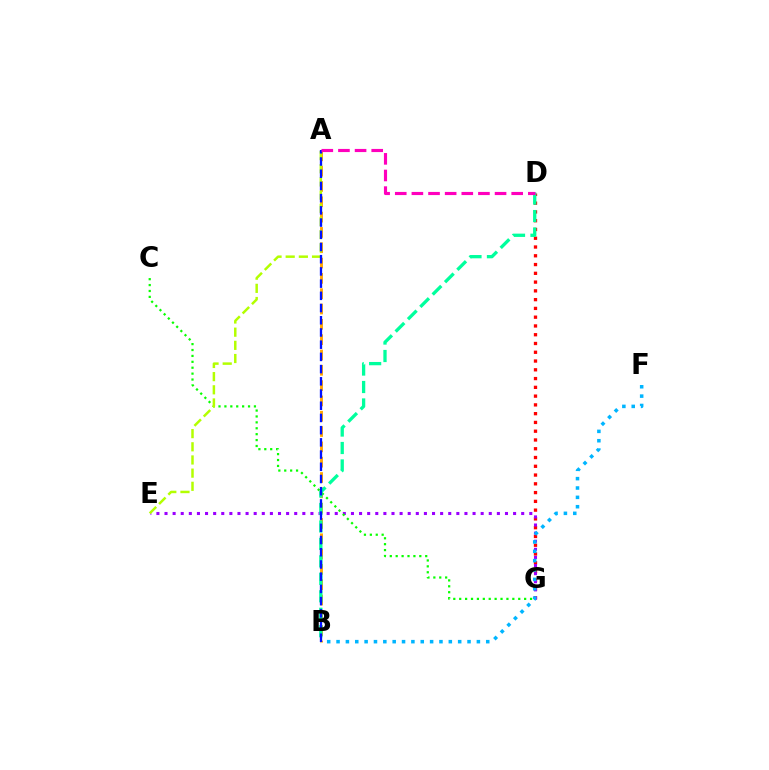{('A', 'B'): [{'color': '#ffa500', 'line_style': 'dashed', 'thickness': 2.08}, {'color': '#0010ff', 'line_style': 'dashed', 'thickness': 1.66}], ('D', 'G'): [{'color': '#ff0000', 'line_style': 'dotted', 'thickness': 2.38}], ('E', 'G'): [{'color': '#9b00ff', 'line_style': 'dotted', 'thickness': 2.2}], ('B', 'F'): [{'color': '#00b5ff', 'line_style': 'dotted', 'thickness': 2.54}], ('C', 'G'): [{'color': '#08ff00', 'line_style': 'dotted', 'thickness': 1.6}], ('A', 'E'): [{'color': '#b3ff00', 'line_style': 'dashed', 'thickness': 1.79}], ('B', 'D'): [{'color': '#00ff9d', 'line_style': 'dashed', 'thickness': 2.37}], ('A', 'D'): [{'color': '#ff00bd', 'line_style': 'dashed', 'thickness': 2.26}]}